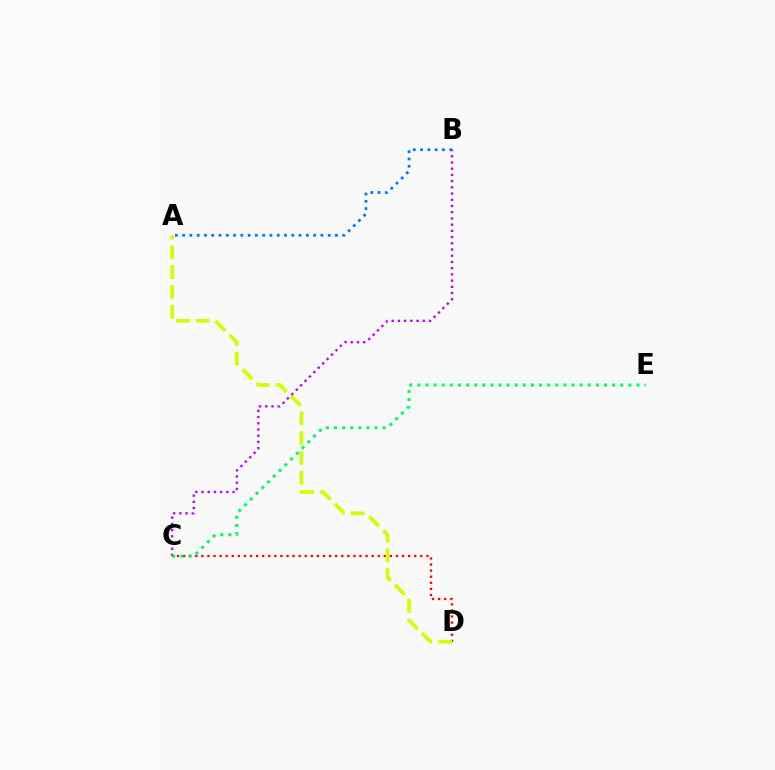{('C', 'D'): [{'color': '#ff0000', 'line_style': 'dotted', 'thickness': 1.65}], ('A', 'D'): [{'color': '#d1ff00', 'line_style': 'dashed', 'thickness': 2.69}], ('A', 'B'): [{'color': '#0074ff', 'line_style': 'dotted', 'thickness': 1.98}], ('B', 'C'): [{'color': '#b900ff', 'line_style': 'dotted', 'thickness': 1.69}], ('C', 'E'): [{'color': '#00ff5c', 'line_style': 'dotted', 'thickness': 2.2}]}